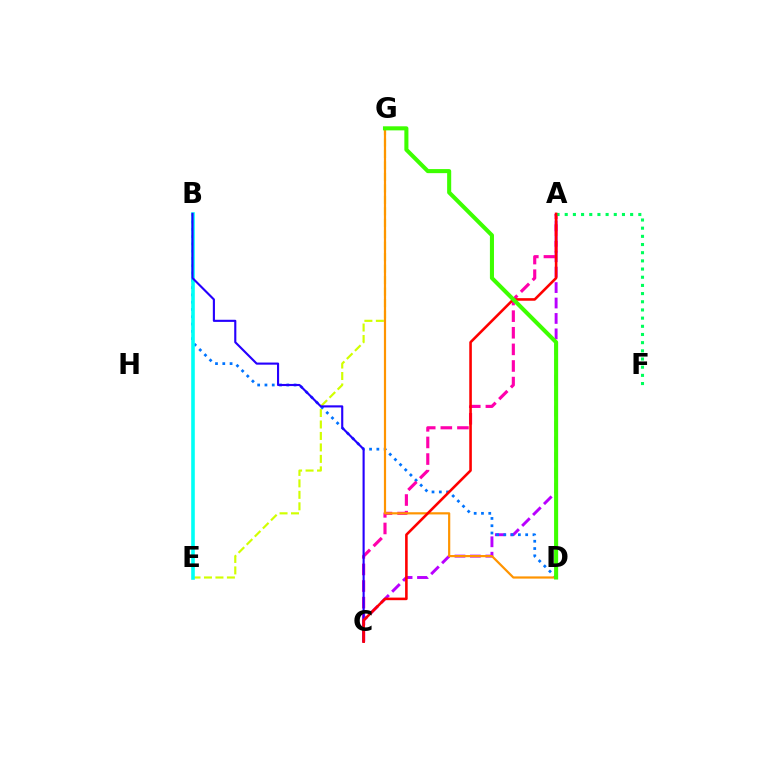{('A', 'C'): [{'color': '#b900ff', 'line_style': 'dashed', 'thickness': 2.1}, {'color': '#ff00ac', 'line_style': 'dashed', 'thickness': 2.26}, {'color': '#ff0000', 'line_style': 'solid', 'thickness': 1.86}], ('B', 'D'): [{'color': '#0074ff', 'line_style': 'dotted', 'thickness': 1.98}], ('E', 'G'): [{'color': '#d1ff00', 'line_style': 'dashed', 'thickness': 1.56}], ('A', 'F'): [{'color': '#00ff5c', 'line_style': 'dotted', 'thickness': 2.22}], ('B', 'E'): [{'color': '#00fff6', 'line_style': 'solid', 'thickness': 2.6}], ('B', 'C'): [{'color': '#2500ff', 'line_style': 'solid', 'thickness': 1.53}], ('D', 'G'): [{'color': '#ff9400', 'line_style': 'solid', 'thickness': 1.59}, {'color': '#3dff00', 'line_style': 'solid', 'thickness': 2.93}]}